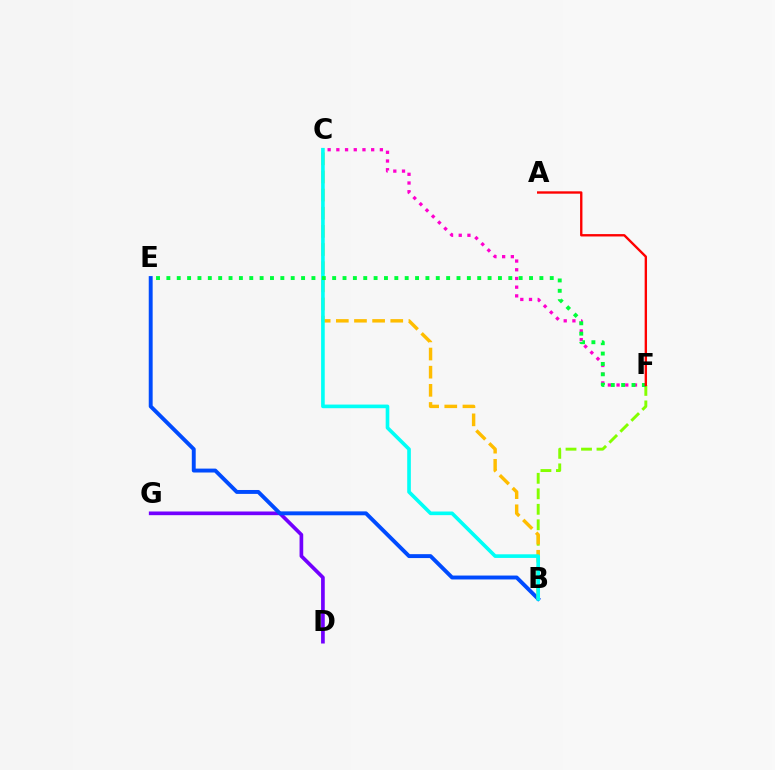{('D', 'G'): [{'color': '#7200ff', 'line_style': 'solid', 'thickness': 2.65}], ('B', 'F'): [{'color': '#84ff00', 'line_style': 'dashed', 'thickness': 2.1}], ('B', 'E'): [{'color': '#004bff', 'line_style': 'solid', 'thickness': 2.81}], ('C', 'F'): [{'color': '#ff00cf', 'line_style': 'dotted', 'thickness': 2.37}], ('B', 'C'): [{'color': '#ffbd00', 'line_style': 'dashed', 'thickness': 2.46}, {'color': '#00fff6', 'line_style': 'solid', 'thickness': 2.62}], ('E', 'F'): [{'color': '#00ff39', 'line_style': 'dotted', 'thickness': 2.82}], ('A', 'F'): [{'color': '#ff0000', 'line_style': 'solid', 'thickness': 1.71}]}